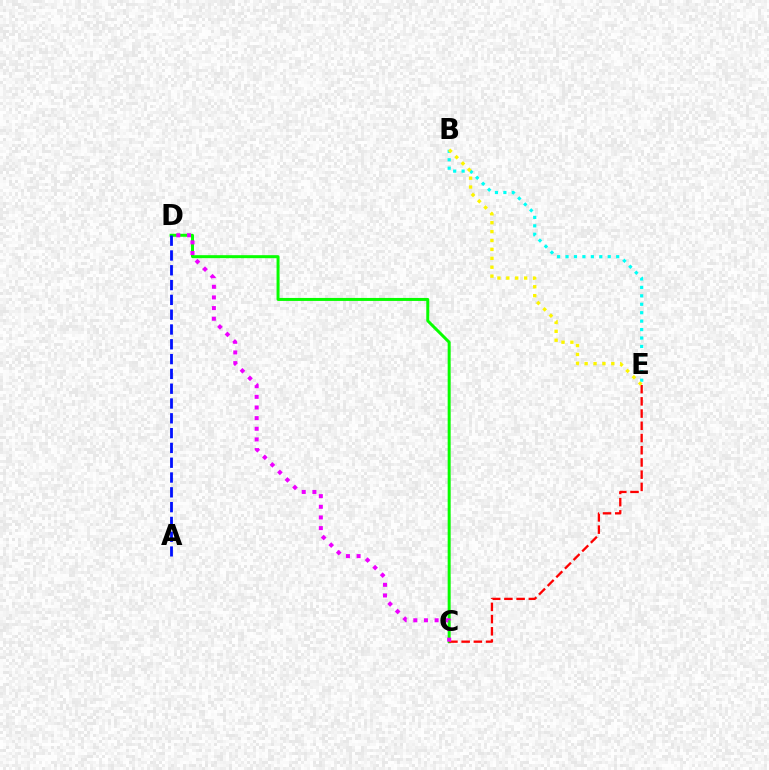{('C', 'D'): [{'color': '#08ff00', 'line_style': 'solid', 'thickness': 2.15}, {'color': '#ee00ff', 'line_style': 'dotted', 'thickness': 2.89}], ('C', 'E'): [{'color': '#ff0000', 'line_style': 'dashed', 'thickness': 1.66}], ('B', 'E'): [{'color': '#00fff6', 'line_style': 'dotted', 'thickness': 2.29}, {'color': '#fcf500', 'line_style': 'dotted', 'thickness': 2.42}], ('A', 'D'): [{'color': '#0010ff', 'line_style': 'dashed', 'thickness': 2.01}]}